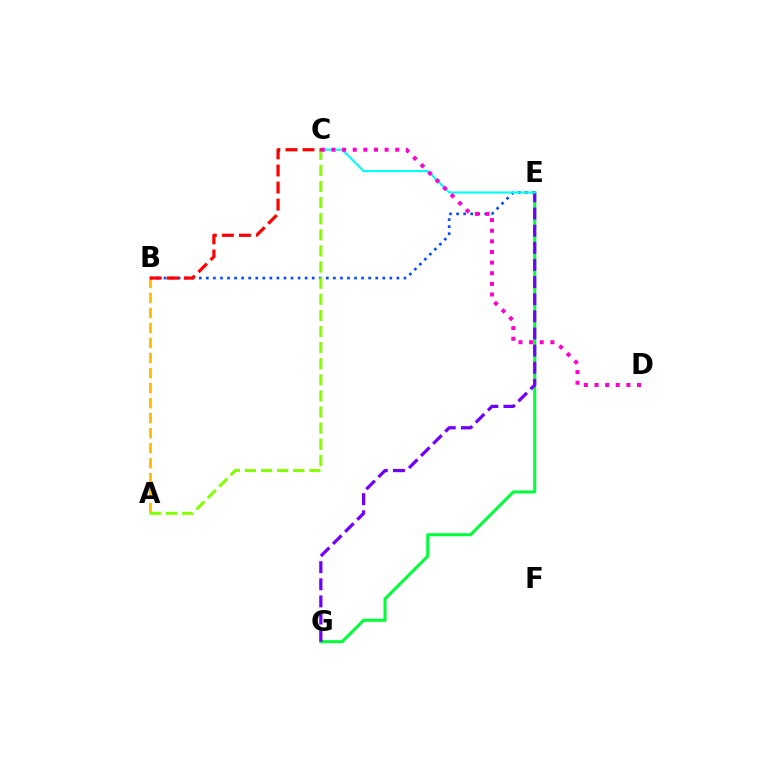{('E', 'G'): [{'color': '#00ff39', 'line_style': 'solid', 'thickness': 2.19}, {'color': '#7200ff', 'line_style': 'dashed', 'thickness': 2.33}], ('B', 'E'): [{'color': '#004bff', 'line_style': 'dotted', 'thickness': 1.92}], ('C', 'E'): [{'color': '#00fff6', 'line_style': 'solid', 'thickness': 1.52}], ('A', 'B'): [{'color': '#ffbd00', 'line_style': 'dashed', 'thickness': 2.04}], ('A', 'C'): [{'color': '#84ff00', 'line_style': 'dashed', 'thickness': 2.19}], ('B', 'C'): [{'color': '#ff0000', 'line_style': 'dashed', 'thickness': 2.32}], ('C', 'D'): [{'color': '#ff00cf', 'line_style': 'dotted', 'thickness': 2.89}]}